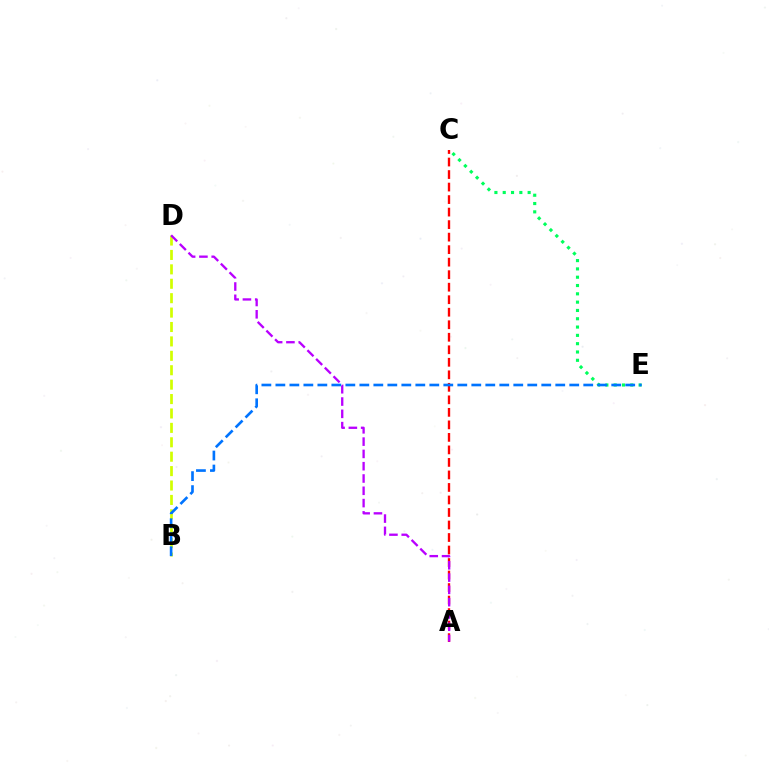{('A', 'C'): [{'color': '#ff0000', 'line_style': 'dashed', 'thickness': 1.7}], ('B', 'D'): [{'color': '#d1ff00', 'line_style': 'dashed', 'thickness': 1.96}], ('C', 'E'): [{'color': '#00ff5c', 'line_style': 'dotted', 'thickness': 2.26}], ('A', 'D'): [{'color': '#b900ff', 'line_style': 'dashed', 'thickness': 1.67}], ('B', 'E'): [{'color': '#0074ff', 'line_style': 'dashed', 'thickness': 1.9}]}